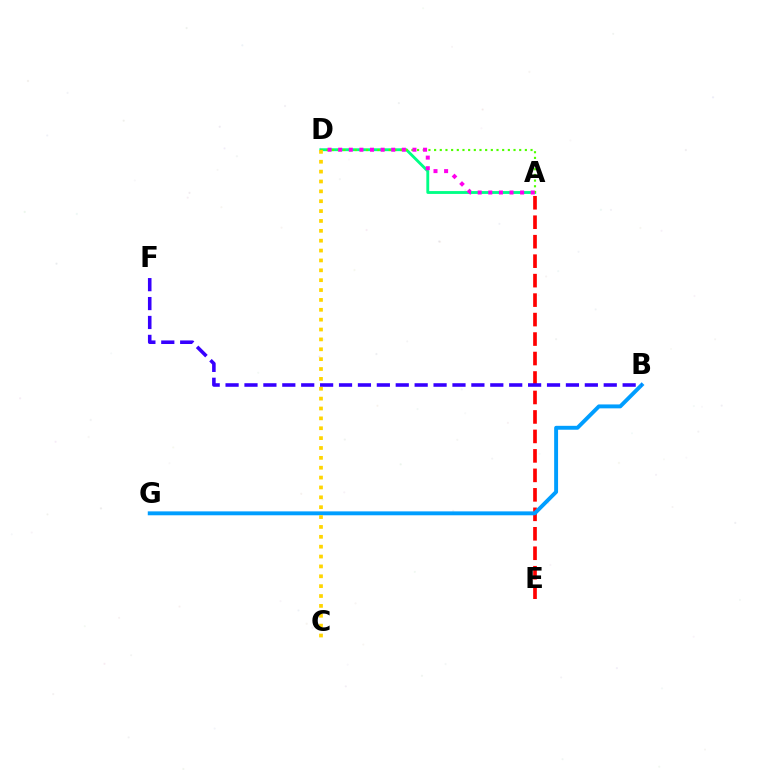{('A', 'E'): [{'color': '#ff0000', 'line_style': 'dashed', 'thickness': 2.65}], ('A', 'D'): [{'color': '#00ff86', 'line_style': 'solid', 'thickness': 2.05}, {'color': '#4fff00', 'line_style': 'dotted', 'thickness': 1.54}, {'color': '#ff00ed', 'line_style': 'dotted', 'thickness': 2.88}], ('B', 'G'): [{'color': '#009eff', 'line_style': 'solid', 'thickness': 2.81}], ('B', 'F'): [{'color': '#3700ff', 'line_style': 'dashed', 'thickness': 2.57}], ('C', 'D'): [{'color': '#ffd500', 'line_style': 'dotted', 'thickness': 2.68}]}